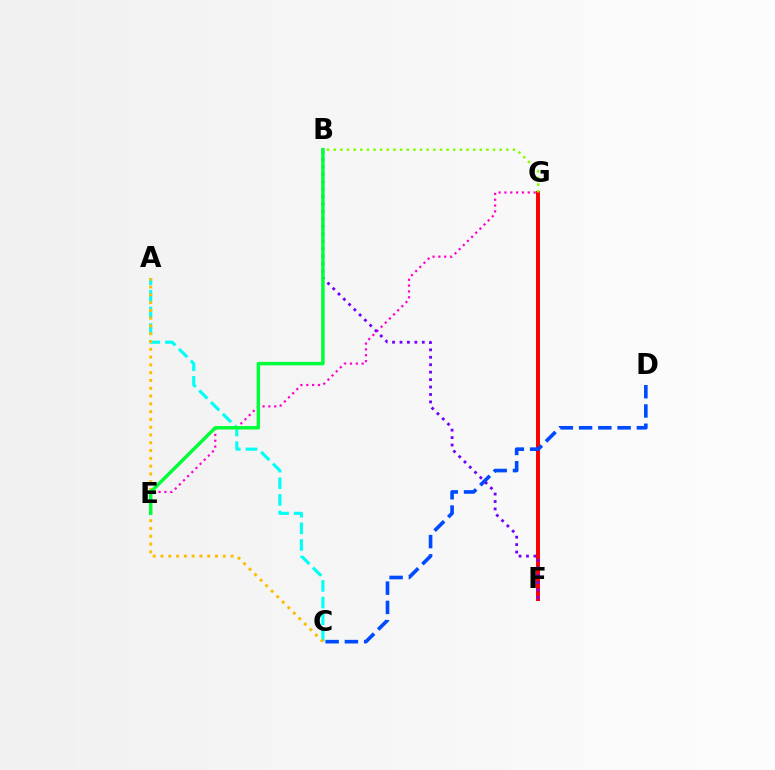{('F', 'G'): [{'color': '#ff0000', 'line_style': 'solid', 'thickness': 2.86}], ('A', 'C'): [{'color': '#00fff6', 'line_style': 'dashed', 'thickness': 2.26}, {'color': '#ffbd00', 'line_style': 'dotted', 'thickness': 2.12}], ('E', 'G'): [{'color': '#ff00cf', 'line_style': 'dotted', 'thickness': 1.59}], ('B', 'G'): [{'color': '#84ff00', 'line_style': 'dotted', 'thickness': 1.8}], ('C', 'D'): [{'color': '#004bff', 'line_style': 'dashed', 'thickness': 2.62}], ('B', 'F'): [{'color': '#7200ff', 'line_style': 'dotted', 'thickness': 2.02}], ('B', 'E'): [{'color': '#00ff39', 'line_style': 'solid', 'thickness': 2.48}]}